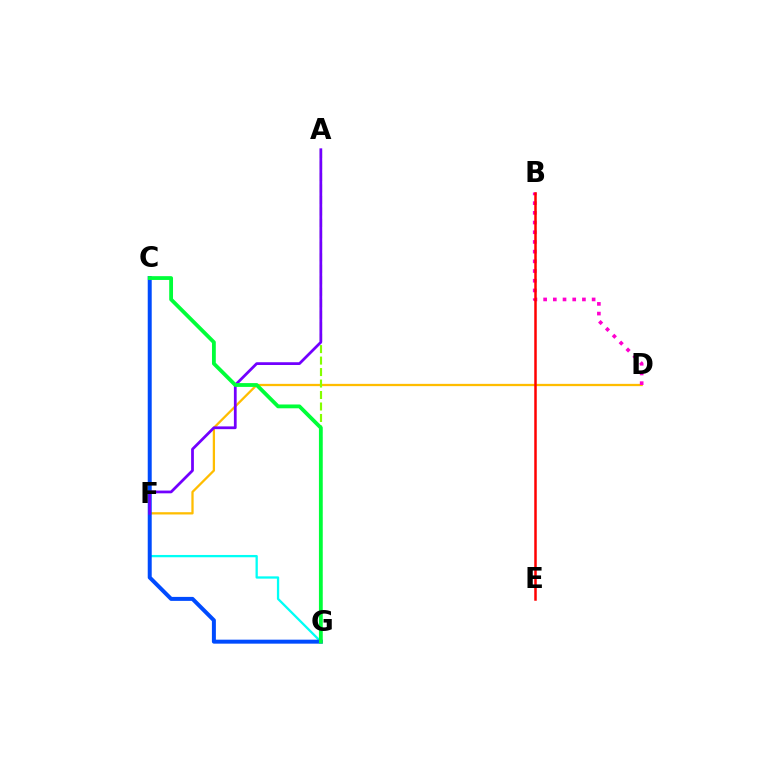{('D', 'F'): [{'color': '#ffbd00', 'line_style': 'solid', 'thickness': 1.64}], ('F', 'G'): [{'color': '#00fff6', 'line_style': 'solid', 'thickness': 1.65}], ('C', 'G'): [{'color': '#004bff', 'line_style': 'solid', 'thickness': 2.87}, {'color': '#00ff39', 'line_style': 'solid', 'thickness': 2.74}], ('B', 'D'): [{'color': '#ff00cf', 'line_style': 'dotted', 'thickness': 2.64}], ('A', 'G'): [{'color': '#84ff00', 'line_style': 'dashed', 'thickness': 1.56}], ('A', 'F'): [{'color': '#7200ff', 'line_style': 'solid', 'thickness': 1.98}], ('B', 'E'): [{'color': '#ff0000', 'line_style': 'solid', 'thickness': 1.8}]}